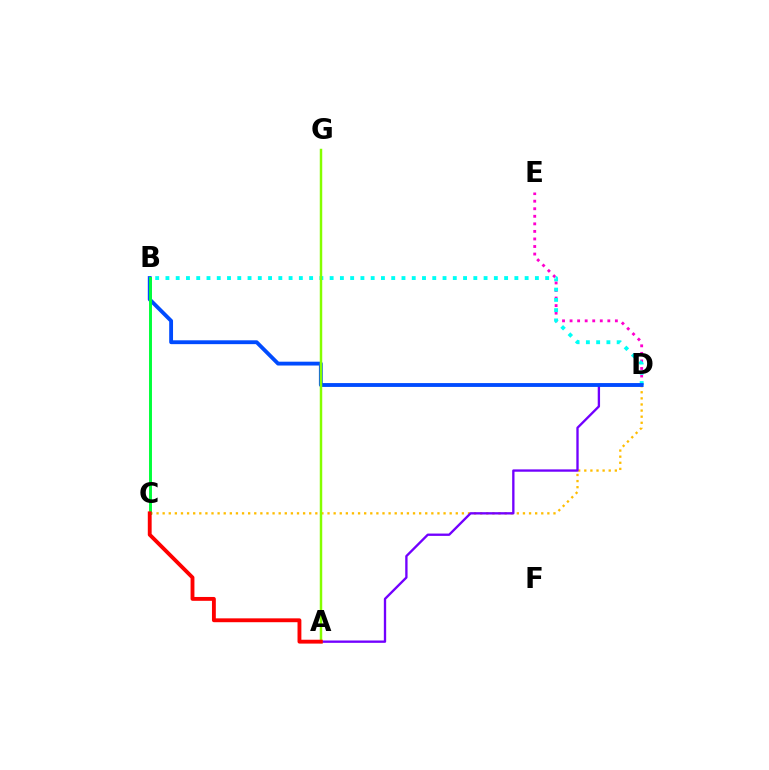{('C', 'D'): [{'color': '#ffbd00', 'line_style': 'dotted', 'thickness': 1.66}], ('D', 'E'): [{'color': '#ff00cf', 'line_style': 'dotted', 'thickness': 2.05}], ('B', 'D'): [{'color': '#00fff6', 'line_style': 'dotted', 'thickness': 2.79}, {'color': '#004bff', 'line_style': 'solid', 'thickness': 2.77}], ('A', 'D'): [{'color': '#7200ff', 'line_style': 'solid', 'thickness': 1.68}], ('B', 'C'): [{'color': '#00ff39', 'line_style': 'solid', 'thickness': 2.11}], ('A', 'G'): [{'color': '#84ff00', 'line_style': 'solid', 'thickness': 1.78}], ('A', 'C'): [{'color': '#ff0000', 'line_style': 'solid', 'thickness': 2.78}]}